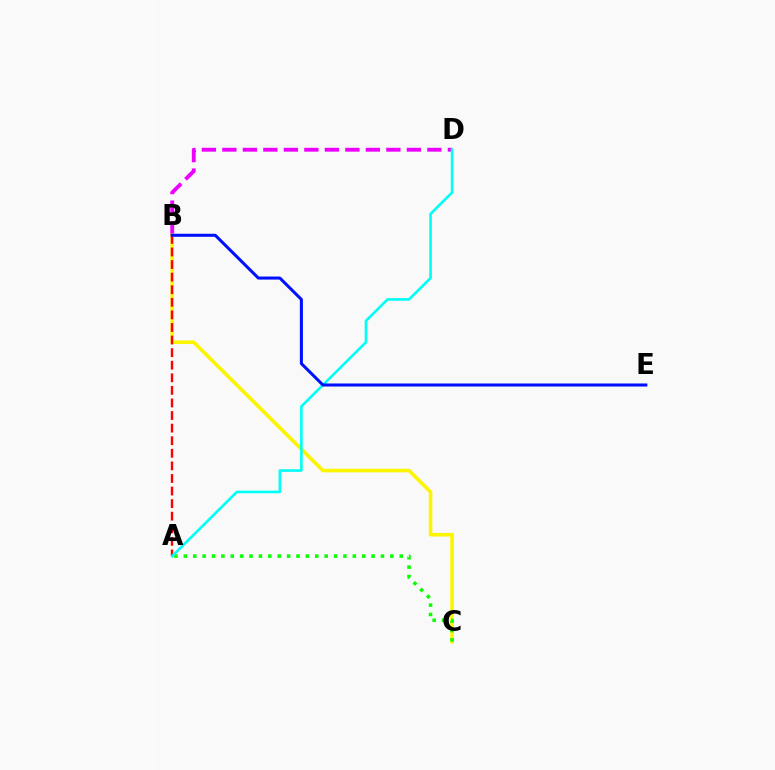{('B', 'D'): [{'color': '#ee00ff', 'line_style': 'dashed', 'thickness': 2.78}], ('B', 'C'): [{'color': '#fcf500', 'line_style': 'solid', 'thickness': 2.59}], ('A', 'C'): [{'color': '#08ff00', 'line_style': 'dotted', 'thickness': 2.55}], ('A', 'B'): [{'color': '#ff0000', 'line_style': 'dashed', 'thickness': 1.71}], ('A', 'D'): [{'color': '#00fff6', 'line_style': 'solid', 'thickness': 1.9}], ('B', 'E'): [{'color': '#0010ff', 'line_style': 'solid', 'thickness': 2.19}]}